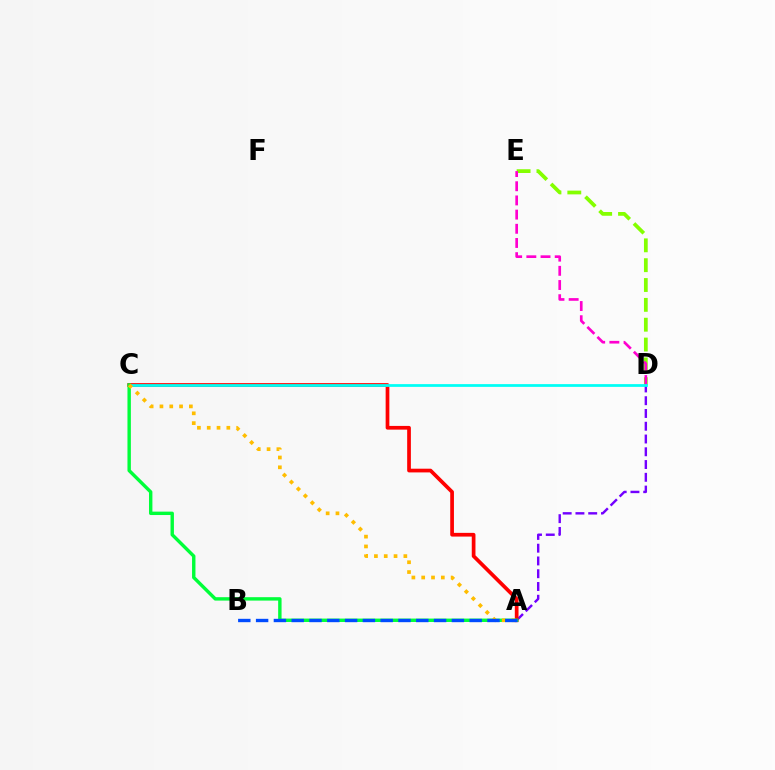{('D', 'E'): [{'color': '#84ff00', 'line_style': 'dashed', 'thickness': 2.7}, {'color': '#ff00cf', 'line_style': 'dashed', 'thickness': 1.93}], ('A', 'D'): [{'color': '#7200ff', 'line_style': 'dashed', 'thickness': 1.73}], ('A', 'C'): [{'color': '#ff0000', 'line_style': 'solid', 'thickness': 2.67}, {'color': '#00ff39', 'line_style': 'solid', 'thickness': 2.45}, {'color': '#ffbd00', 'line_style': 'dotted', 'thickness': 2.67}], ('C', 'D'): [{'color': '#00fff6', 'line_style': 'solid', 'thickness': 1.98}], ('A', 'B'): [{'color': '#004bff', 'line_style': 'dashed', 'thickness': 2.42}]}